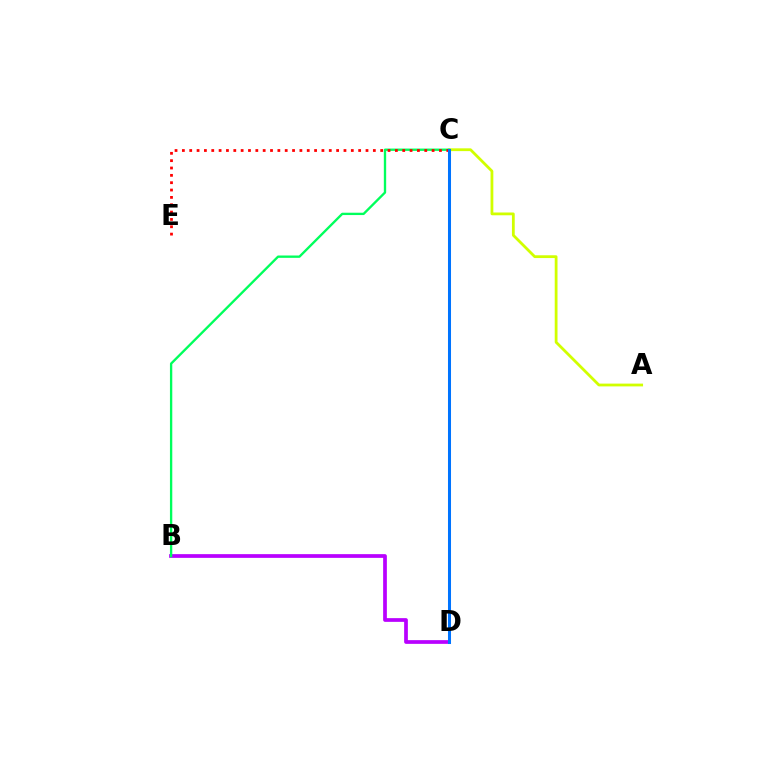{('B', 'D'): [{'color': '#b900ff', 'line_style': 'solid', 'thickness': 2.68}], ('A', 'C'): [{'color': '#d1ff00', 'line_style': 'solid', 'thickness': 2.01}], ('B', 'C'): [{'color': '#00ff5c', 'line_style': 'solid', 'thickness': 1.69}], ('C', 'E'): [{'color': '#ff0000', 'line_style': 'dotted', 'thickness': 2.0}], ('C', 'D'): [{'color': '#0074ff', 'line_style': 'solid', 'thickness': 2.18}]}